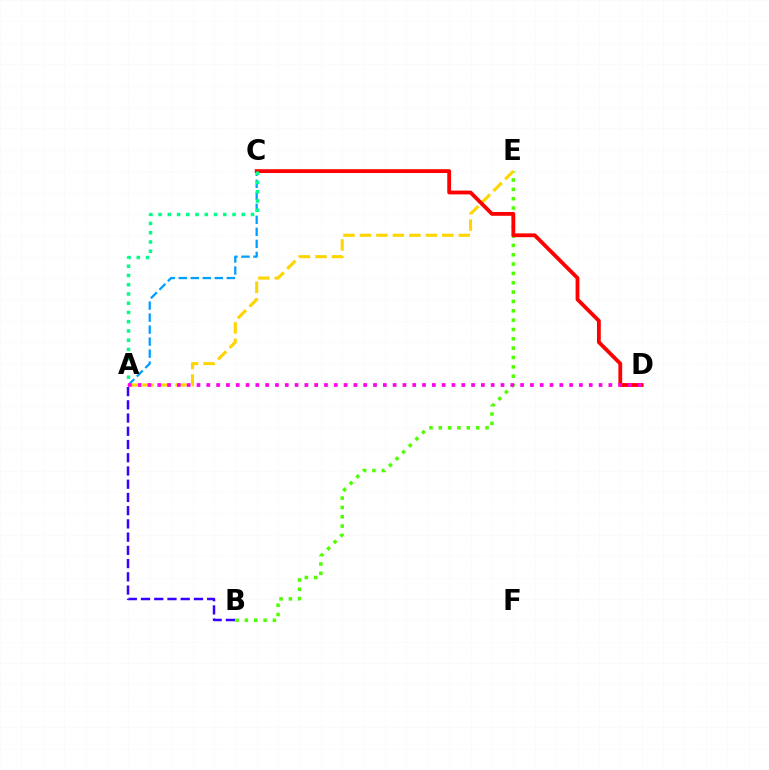{('A', 'C'): [{'color': '#009eff', 'line_style': 'dashed', 'thickness': 1.63}, {'color': '#00ff86', 'line_style': 'dotted', 'thickness': 2.51}], ('A', 'B'): [{'color': '#3700ff', 'line_style': 'dashed', 'thickness': 1.8}], ('B', 'E'): [{'color': '#4fff00', 'line_style': 'dotted', 'thickness': 2.54}], ('A', 'E'): [{'color': '#ffd500', 'line_style': 'dashed', 'thickness': 2.24}], ('C', 'D'): [{'color': '#ff0000', 'line_style': 'solid', 'thickness': 2.74}], ('A', 'D'): [{'color': '#ff00ed', 'line_style': 'dotted', 'thickness': 2.66}]}